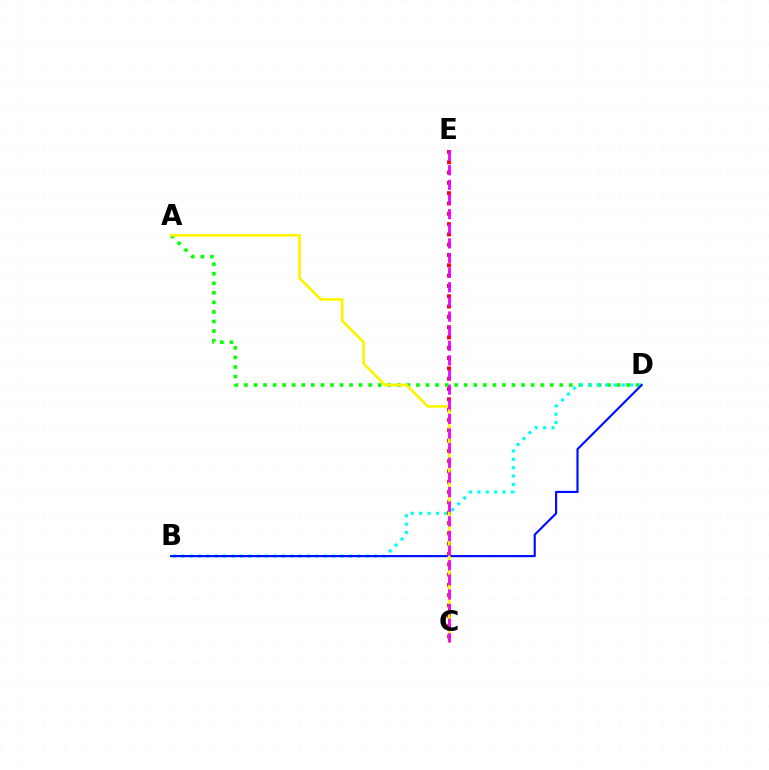{('A', 'D'): [{'color': '#08ff00', 'line_style': 'dotted', 'thickness': 2.6}], ('B', 'D'): [{'color': '#00fff6', 'line_style': 'dotted', 'thickness': 2.28}, {'color': '#0010ff', 'line_style': 'solid', 'thickness': 1.56}], ('C', 'E'): [{'color': '#ff0000', 'line_style': 'dotted', 'thickness': 2.8}, {'color': '#ee00ff', 'line_style': 'dashed', 'thickness': 1.99}], ('A', 'C'): [{'color': '#fcf500', 'line_style': 'solid', 'thickness': 1.91}]}